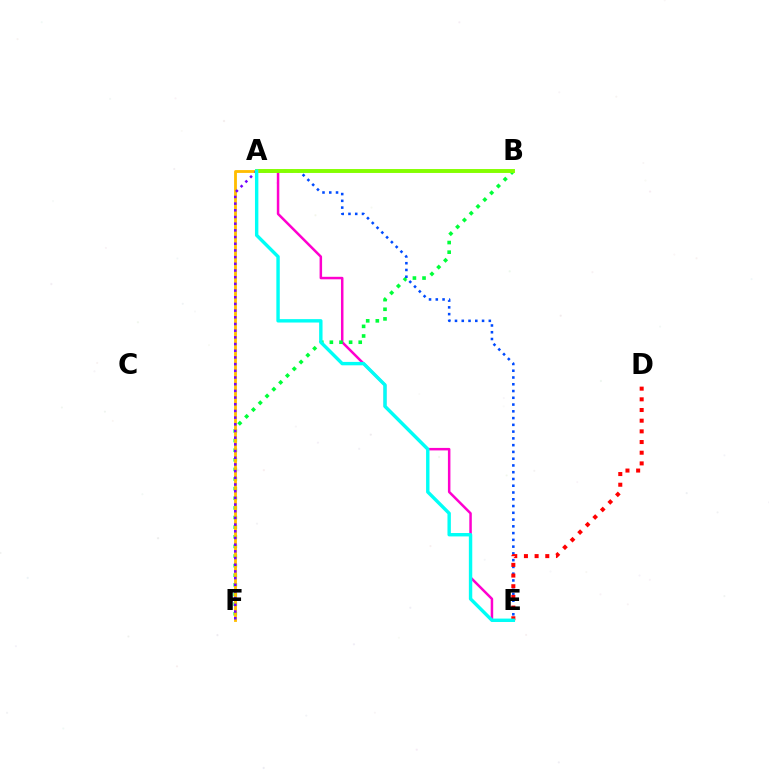{('A', 'E'): [{'color': '#ff00cf', 'line_style': 'solid', 'thickness': 1.8}, {'color': '#004bff', 'line_style': 'dotted', 'thickness': 1.84}, {'color': '#00fff6', 'line_style': 'solid', 'thickness': 2.45}], ('B', 'F'): [{'color': '#00ff39', 'line_style': 'dotted', 'thickness': 2.61}], ('A', 'B'): [{'color': '#84ff00', 'line_style': 'solid', 'thickness': 2.82}], ('A', 'F'): [{'color': '#ffbd00', 'line_style': 'solid', 'thickness': 2.04}, {'color': '#7200ff', 'line_style': 'dotted', 'thickness': 1.82}], ('D', 'E'): [{'color': '#ff0000', 'line_style': 'dotted', 'thickness': 2.9}]}